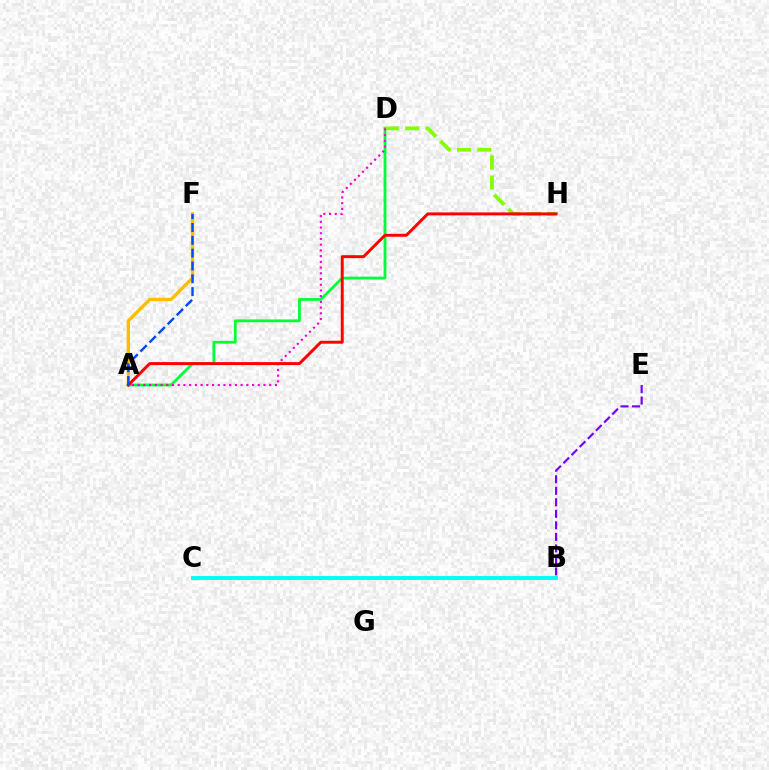{('A', 'D'): [{'color': '#00ff39', 'line_style': 'solid', 'thickness': 2.01}, {'color': '#ff00cf', 'line_style': 'dotted', 'thickness': 1.55}], ('A', 'F'): [{'color': '#ffbd00', 'line_style': 'solid', 'thickness': 2.42}, {'color': '#004bff', 'line_style': 'dashed', 'thickness': 1.74}], ('B', 'C'): [{'color': '#00fff6', 'line_style': 'solid', 'thickness': 2.81}], ('D', 'H'): [{'color': '#84ff00', 'line_style': 'dashed', 'thickness': 2.75}], ('A', 'H'): [{'color': '#ff0000', 'line_style': 'solid', 'thickness': 2.13}], ('B', 'E'): [{'color': '#7200ff', 'line_style': 'dashed', 'thickness': 1.56}]}